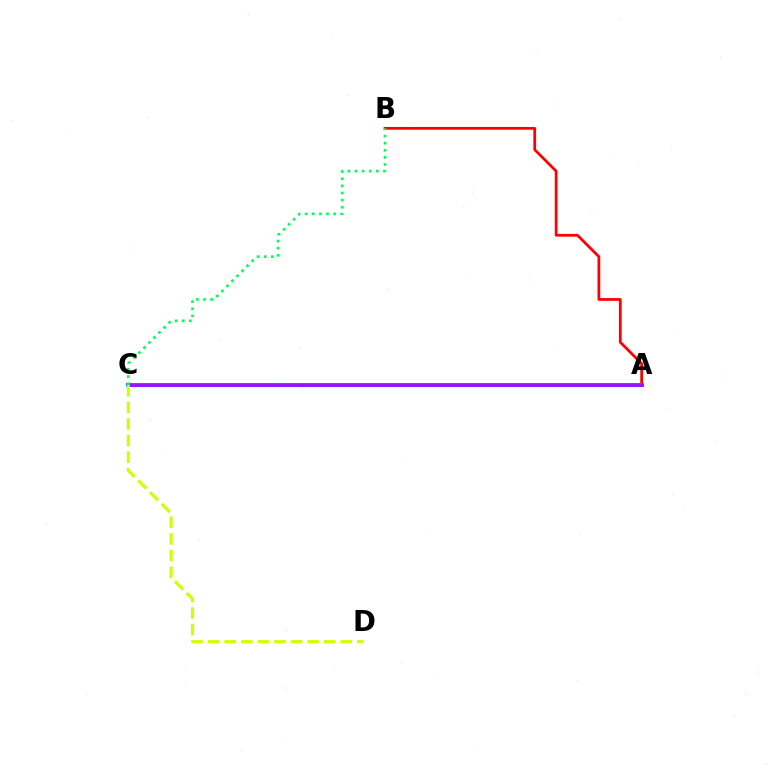{('A', 'B'): [{'color': '#ff0000', 'line_style': 'solid', 'thickness': 1.98}], ('A', 'C'): [{'color': '#0074ff', 'line_style': 'solid', 'thickness': 2.79}, {'color': '#b900ff', 'line_style': 'solid', 'thickness': 1.88}], ('B', 'C'): [{'color': '#00ff5c', 'line_style': 'dotted', 'thickness': 1.94}], ('C', 'D'): [{'color': '#d1ff00', 'line_style': 'dashed', 'thickness': 2.25}]}